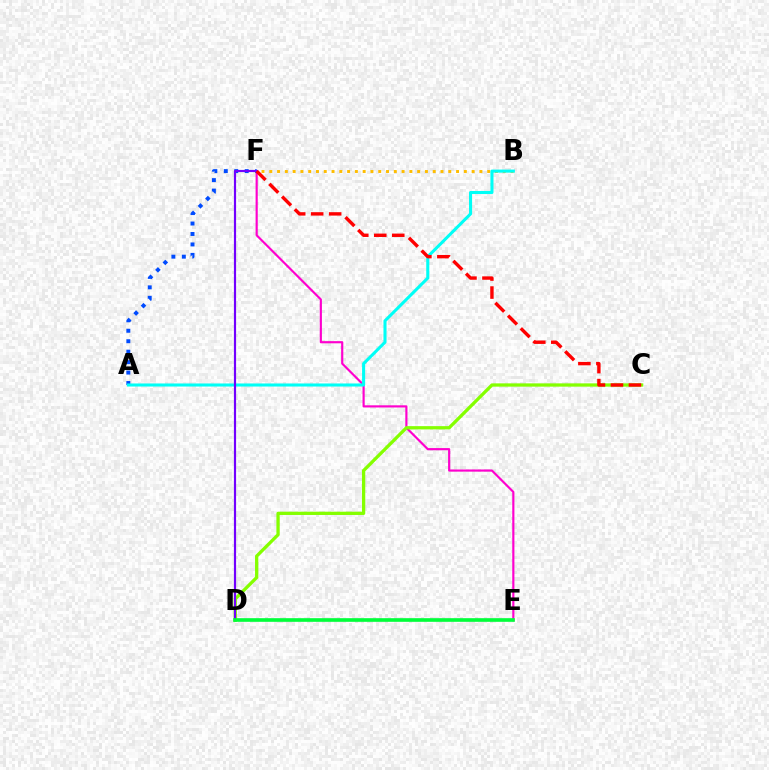{('E', 'F'): [{'color': '#ff00cf', 'line_style': 'solid', 'thickness': 1.56}], ('A', 'F'): [{'color': '#004bff', 'line_style': 'dotted', 'thickness': 2.84}], ('C', 'D'): [{'color': '#84ff00', 'line_style': 'solid', 'thickness': 2.36}], ('B', 'F'): [{'color': '#ffbd00', 'line_style': 'dotted', 'thickness': 2.11}], ('A', 'B'): [{'color': '#00fff6', 'line_style': 'solid', 'thickness': 2.21}], ('D', 'F'): [{'color': '#7200ff', 'line_style': 'solid', 'thickness': 1.57}], ('D', 'E'): [{'color': '#00ff39', 'line_style': 'solid', 'thickness': 2.62}], ('C', 'F'): [{'color': '#ff0000', 'line_style': 'dashed', 'thickness': 2.44}]}